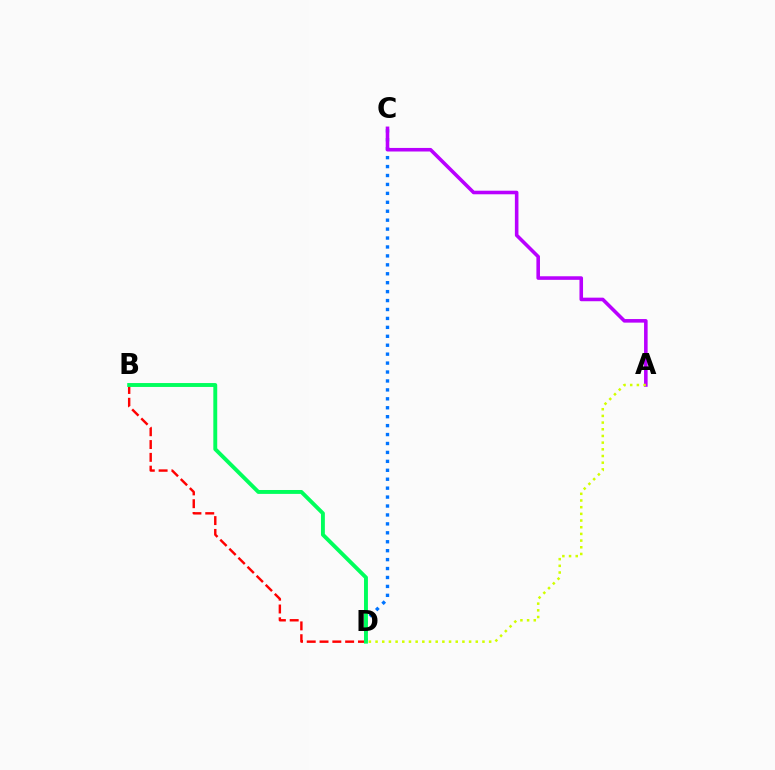{('C', 'D'): [{'color': '#0074ff', 'line_style': 'dotted', 'thickness': 2.43}], ('B', 'D'): [{'color': '#ff0000', 'line_style': 'dashed', 'thickness': 1.74}, {'color': '#00ff5c', 'line_style': 'solid', 'thickness': 2.81}], ('A', 'C'): [{'color': '#b900ff', 'line_style': 'solid', 'thickness': 2.57}], ('A', 'D'): [{'color': '#d1ff00', 'line_style': 'dotted', 'thickness': 1.82}]}